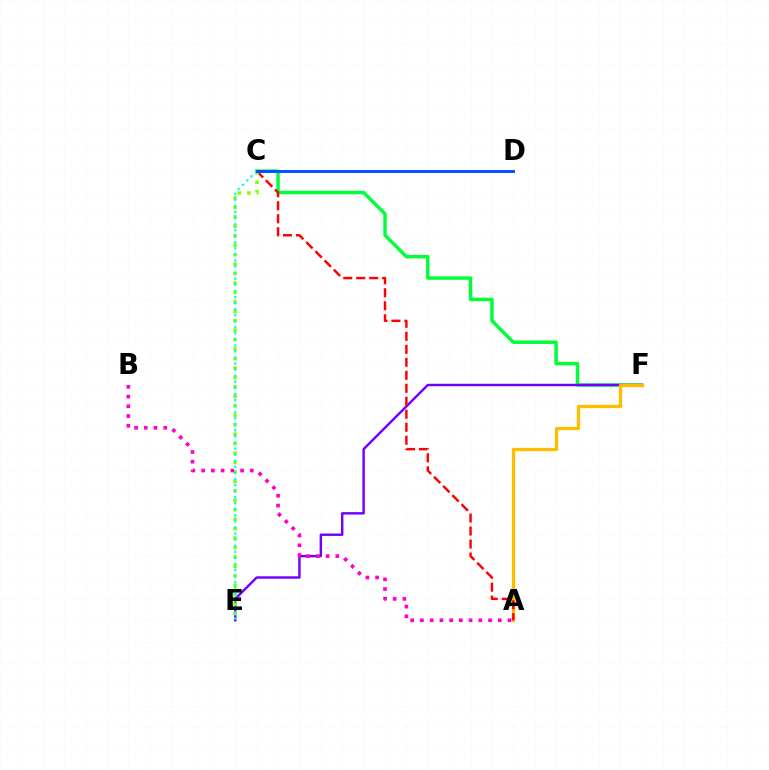{('C', 'F'): [{'color': '#00ff39', 'line_style': 'solid', 'thickness': 2.49}], ('E', 'F'): [{'color': '#7200ff', 'line_style': 'solid', 'thickness': 1.76}], ('A', 'F'): [{'color': '#ffbd00', 'line_style': 'solid', 'thickness': 2.37}], ('A', 'C'): [{'color': '#ff0000', 'line_style': 'dashed', 'thickness': 1.76}], ('C', 'E'): [{'color': '#84ff00', 'line_style': 'dotted', 'thickness': 2.57}, {'color': '#00fff6', 'line_style': 'dotted', 'thickness': 1.65}], ('C', 'D'): [{'color': '#004bff', 'line_style': 'solid', 'thickness': 2.06}], ('A', 'B'): [{'color': '#ff00cf', 'line_style': 'dotted', 'thickness': 2.64}]}